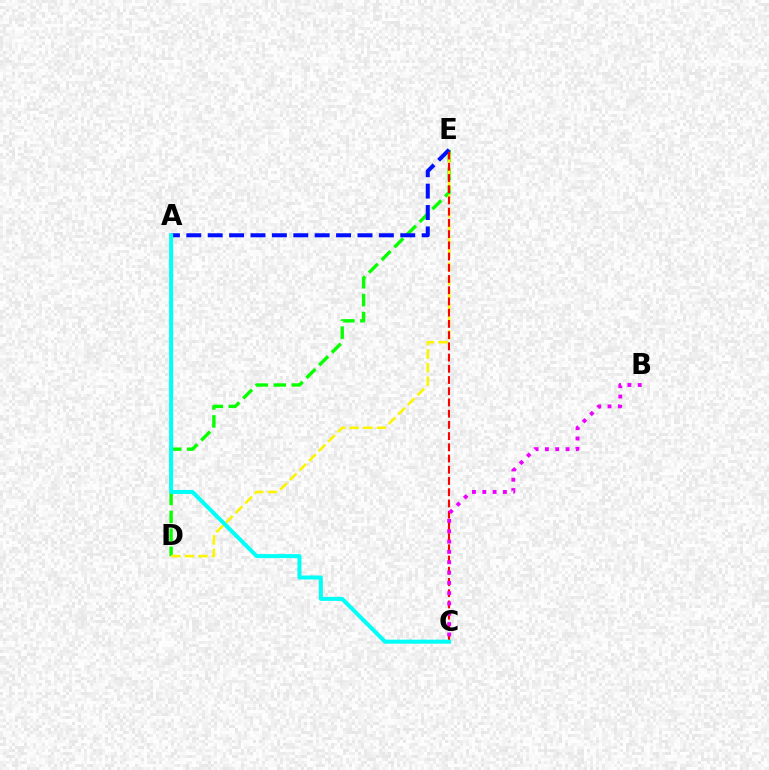{('D', 'E'): [{'color': '#08ff00', 'line_style': 'dashed', 'thickness': 2.44}, {'color': '#fcf500', 'line_style': 'dashed', 'thickness': 1.84}], ('A', 'E'): [{'color': '#0010ff', 'line_style': 'dashed', 'thickness': 2.91}], ('C', 'E'): [{'color': '#ff0000', 'line_style': 'dashed', 'thickness': 1.52}], ('B', 'C'): [{'color': '#ee00ff', 'line_style': 'dotted', 'thickness': 2.8}], ('A', 'C'): [{'color': '#00fff6', 'line_style': 'solid', 'thickness': 2.9}]}